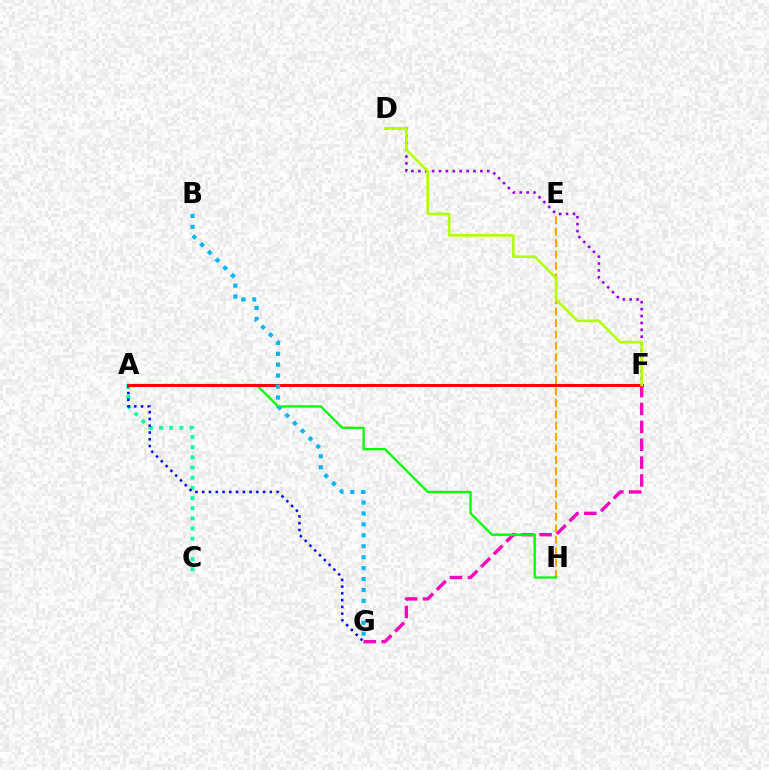{('A', 'C'): [{'color': '#00ff9d', 'line_style': 'dotted', 'thickness': 2.76}], ('E', 'H'): [{'color': '#ffa500', 'line_style': 'dashed', 'thickness': 1.55}], ('A', 'G'): [{'color': '#0010ff', 'line_style': 'dotted', 'thickness': 1.84}], ('F', 'G'): [{'color': '#ff00bd', 'line_style': 'dashed', 'thickness': 2.43}], ('D', 'F'): [{'color': '#9b00ff', 'line_style': 'dotted', 'thickness': 1.87}, {'color': '#b3ff00', 'line_style': 'solid', 'thickness': 1.89}], ('A', 'H'): [{'color': '#08ff00', 'line_style': 'solid', 'thickness': 1.66}], ('A', 'F'): [{'color': '#ff0000', 'line_style': 'solid', 'thickness': 2.15}], ('B', 'G'): [{'color': '#00b5ff', 'line_style': 'dotted', 'thickness': 2.97}]}